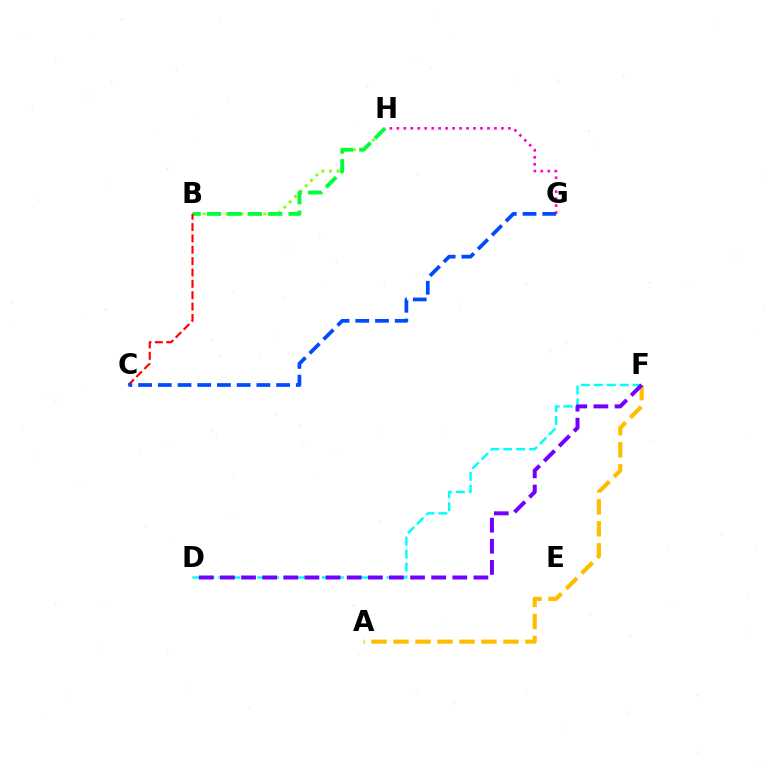{('B', 'H'): [{'color': '#84ff00', 'line_style': 'dotted', 'thickness': 2.06}, {'color': '#00ff39', 'line_style': 'dashed', 'thickness': 2.77}], ('G', 'H'): [{'color': '#ff00cf', 'line_style': 'dotted', 'thickness': 1.89}], ('D', 'F'): [{'color': '#00fff6', 'line_style': 'dashed', 'thickness': 1.76}, {'color': '#7200ff', 'line_style': 'dashed', 'thickness': 2.87}], ('A', 'F'): [{'color': '#ffbd00', 'line_style': 'dashed', 'thickness': 2.99}], ('B', 'C'): [{'color': '#ff0000', 'line_style': 'dashed', 'thickness': 1.54}], ('C', 'G'): [{'color': '#004bff', 'line_style': 'dashed', 'thickness': 2.68}]}